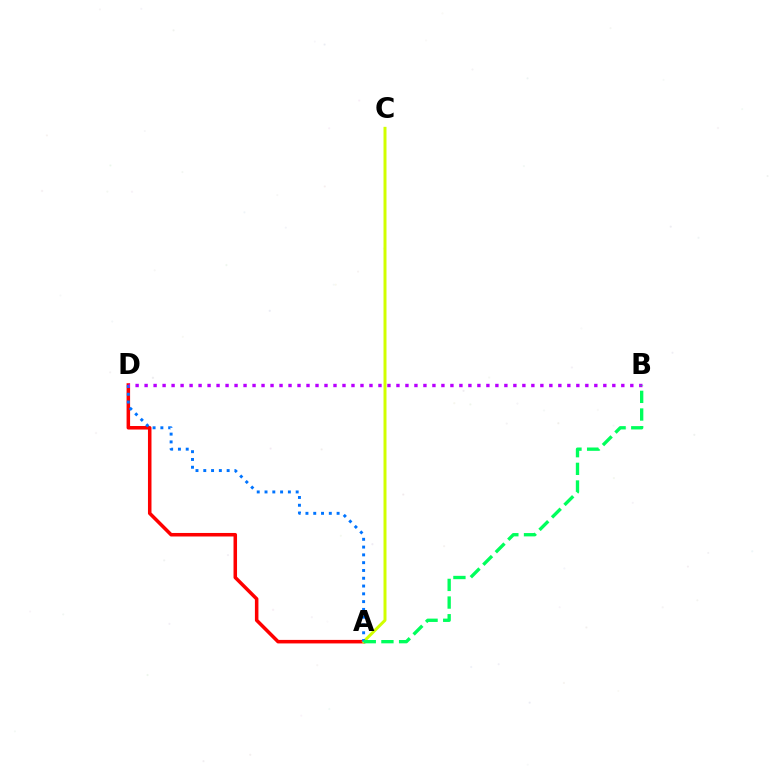{('A', 'D'): [{'color': '#ff0000', 'line_style': 'solid', 'thickness': 2.54}, {'color': '#0074ff', 'line_style': 'dotted', 'thickness': 2.12}], ('A', 'C'): [{'color': '#d1ff00', 'line_style': 'solid', 'thickness': 2.15}], ('B', 'D'): [{'color': '#b900ff', 'line_style': 'dotted', 'thickness': 2.44}], ('A', 'B'): [{'color': '#00ff5c', 'line_style': 'dashed', 'thickness': 2.4}]}